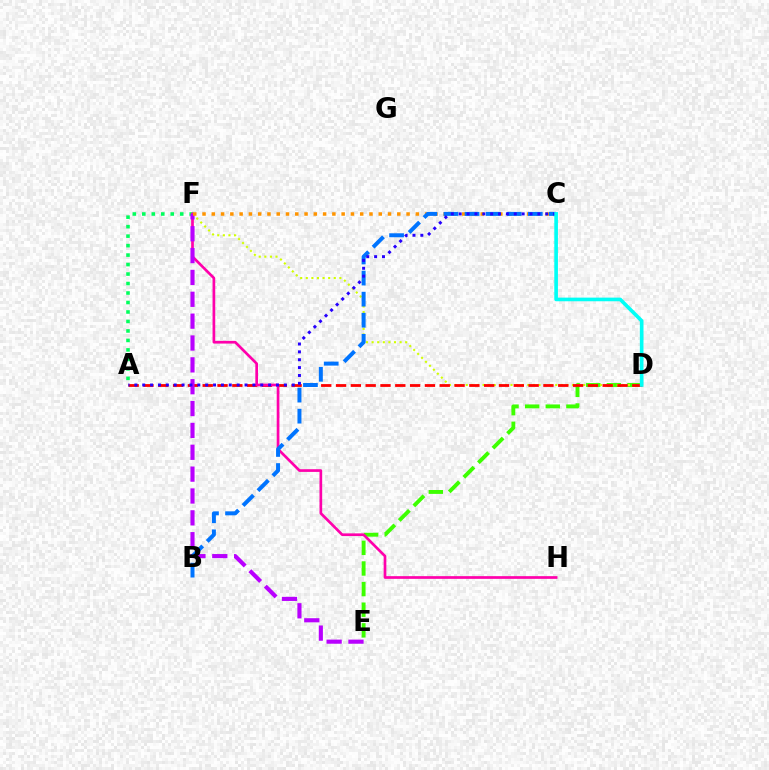{('D', 'E'): [{'color': '#3dff00', 'line_style': 'dashed', 'thickness': 2.8}], ('D', 'F'): [{'color': '#d1ff00', 'line_style': 'dotted', 'thickness': 1.52}], ('A', 'F'): [{'color': '#00ff5c', 'line_style': 'dotted', 'thickness': 2.58}], ('A', 'D'): [{'color': '#ff0000', 'line_style': 'dashed', 'thickness': 2.01}], ('F', 'H'): [{'color': '#ff00ac', 'line_style': 'solid', 'thickness': 1.94}], ('E', 'F'): [{'color': '#b900ff', 'line_style': 'dashed', 'thickness': 2.97}], ('C', 'F'): [{'color': '#ff9400', 'line_style': 'dotted', 'thickness': 2.52}], ('B', 'C'): [{'color': '#0074ff', 'line_style': 'dashed', 'thickness': 2.86}], ('A', 'C'): [{'color': '#2500ff', 'line_style': 'dotted', 'thickness': 2.14}], ('C', 'D'): [{'color': '#00fff6', 'line_style': 'solid', 'thickness': 2.62}]}